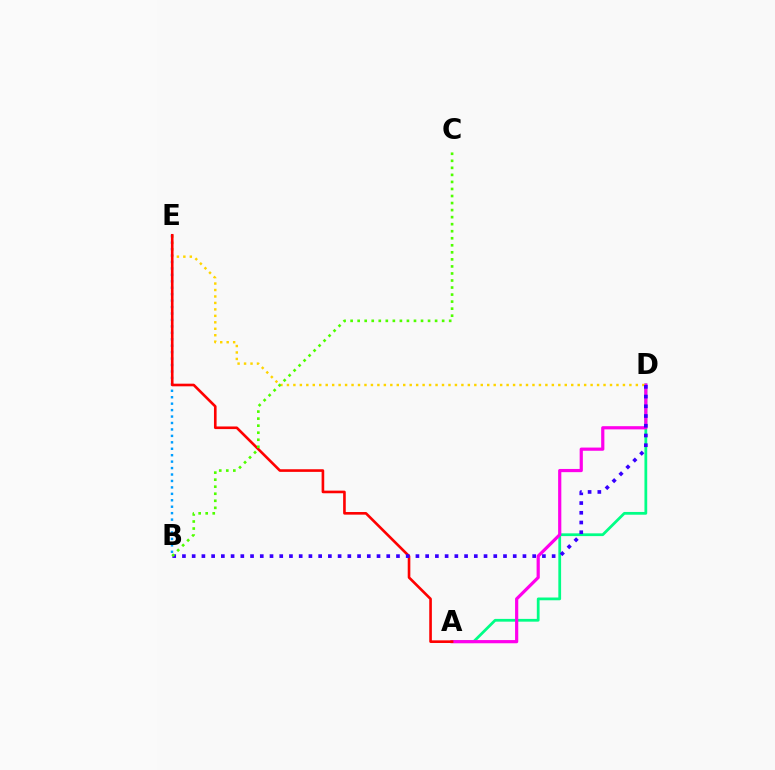{('A', 'D'): [{'color': '#00ff86', 'line_style': 'solid', 'thickness': 1.99}, {'color': '#ff00ed', 'line_style': 'solid', 'thickness': 2.3}], ('B', 'E'): [{'color': '#009eff', 'line_style': 'dotted', 'thickness': 1.75}], ('D', 'E'): [{'color': '#ffd500', 'line_style': 'dotted', 'thickness': 1.76}], ('A', 'E'): [{'color': '#ff0000', 'line_style': 'solid', 'thickness': 1.89}], ('B', 'D'): [{'color': '#3700ff', 'line_style': 'dotted', 'thickness': 2.64}], ('B', 'C'): [{'color': '#4fff00', 'line_style': 'dotted', 'thickness': 1.91}]}